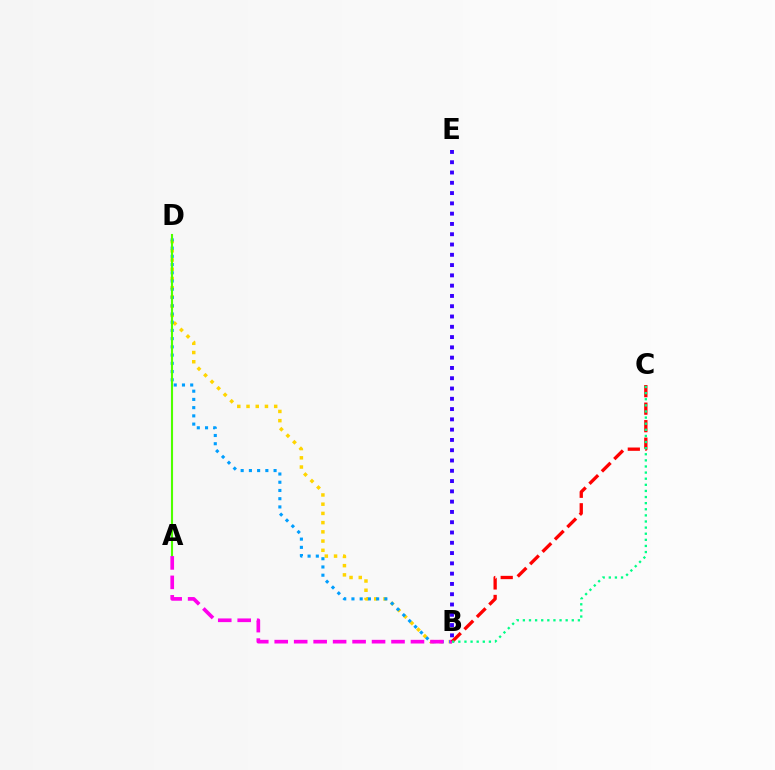{('B', 'D'): [{'color': '#ffd500', 'line_style': 'dotted', 'thickness': 2.51}, {'color': '#009eff', 'line_style': 'dotted', 'thickness': 2.24}], ('A', 'D'): [{'color': '#4fff00', 'line_style': 'solid', 'thickness': 1.52}], ('A', 'B'): [{'color': '#ff00ed', 'line_style': 'dashed', 'thickness': 2.64}], ('B', 'C'): [{'color': '#ff0000', 'line_style': 'dashed', 'thickness': 2.38}, {'color': '#00ff86', 'line_style': 'dotted', 'thickness': 1.66}], ('B', 'E'): [{'color': '#3700ff', 'line_style': 'dotted', 'thickness': 2.79}]}